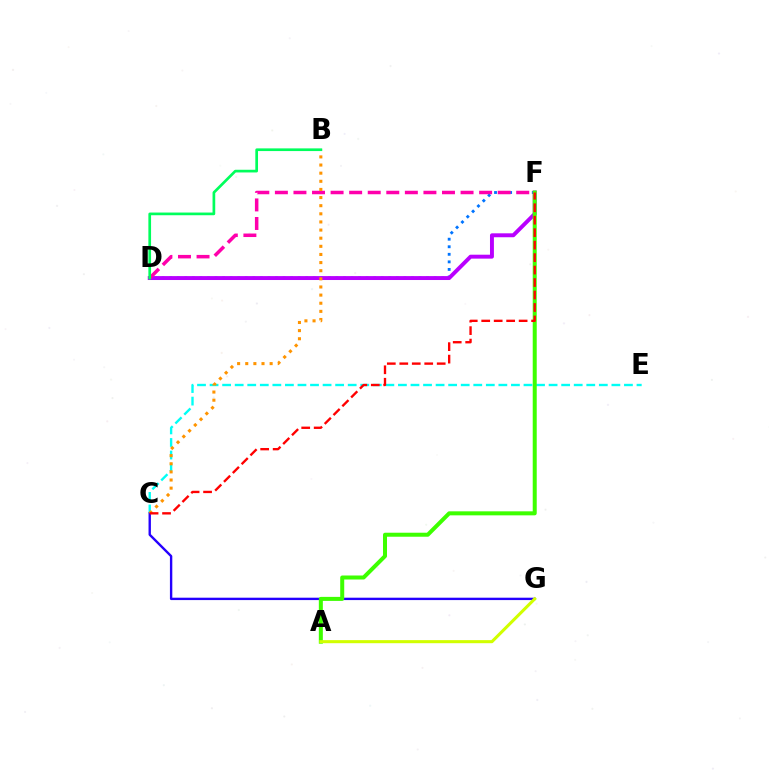{('C', 'E'): [{'color': '#00fff6', 'line_style': 'dashed', 'thickness': 1.71}], ('C', 'G'): [{'color': '#2500ff', 'line_style': 'solid', 'thickness': 1.71}], ('D', 'F'): [{'color': '#0074ff', 'line_style': 'dotted', 'thickness': 2.05}, {'color': '#b900ff', 'line_style': 'solid', 'thickness': 2.83}, {'color': '#ff00ac', 'line_style': 'dashed', 'thickness': 2.52}], ('A', 'F'): [{'color': '#3dff00', 'line_style': 'solid', 'thickness': 2.89}], ('B', 'C'): [{'color': '#ff9400', 'line_style': 'dotted', 'thickness': 2.21}], ('C', 'F'): [{'color': '#ff0000', 'line_style': 'dashed', 'thickness': 1.69}], ('A', 'G'): [{'color': '#d1ff00', 'line_style': 'solid', 'thickness': 2.21}], ('B', 'D'): [{'color': '#00ff5c', 'line_style': 'solid', 'thickness': 1.94}]}